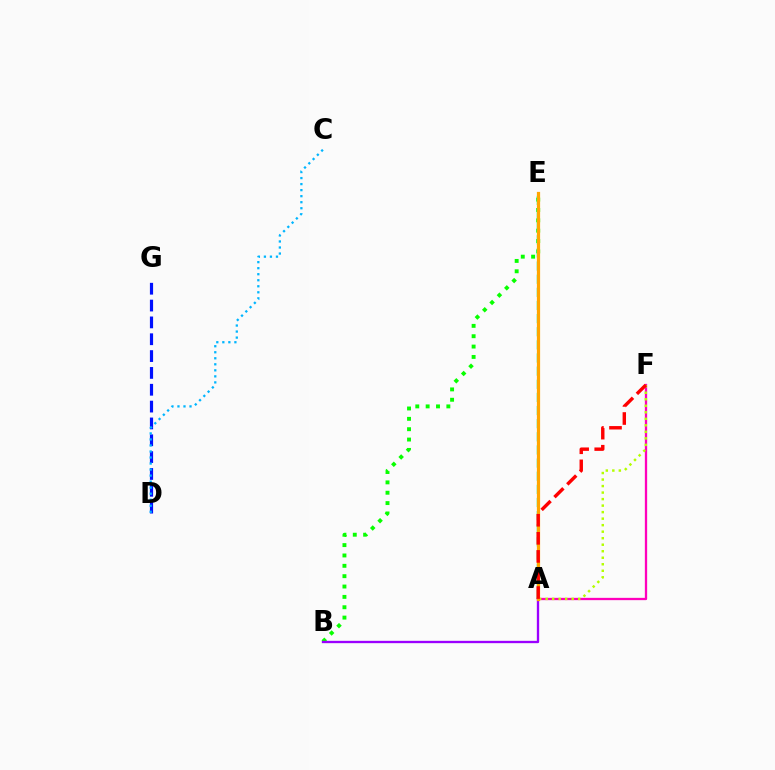{('D', 'G'): [{'color': '#0010ff', 'line_style': 'dashed', 'thickness': 2.29}], ('A', 'F'): [{'color': '#ff00bd', 'line_style': 'solid', 'thickness': 1.65}, {'color': '#b3ff00', 'line_style': 'dotted', 'thickness': 1.77}, {'color': '#ff0000', 'line_style': 'dashed', 'thickness': 2.46}], ('B', 'E'): [{'color': '#08ff00', 'line_style': 'dotted', 'thickness': 2.81}], ('A', 'B'): [{'color': '#9b00ff', 'line_style': 'solid', 'thickness': 1.68}], ('A', 'E'): [{'color': '#00ff9d', 'line_style': 'dashed', 'thickness': 1.78}, {'color': '#ffa500', 'line_style': 'solid', 'thickness': 2.32}], ('C', 'D'): [{'color': '#00b5ff', 'line_style': 'dotted', 'thickness': 1.64}]}